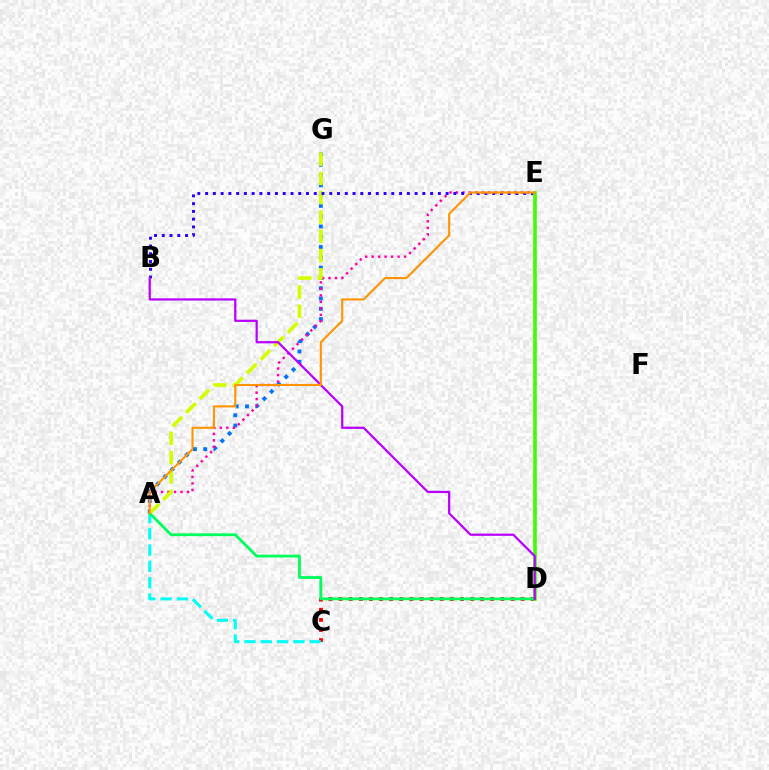{('C', 'D'): [{'color': '#ff0000', 'line_style': 'dotted', 'thickness': 2.75}], ('A', 'G'): [{'color': '#0074ff', 'line_style': 'dotted', 'thickness': 2.8}, {'color': '#d1ff00', 'line_style': 'dashed', 'thickness': 2.62}], ('A', 'E'): [{'color': '#ff00ac', 'line_style': 'dotted', 'thickness': 1.76}, {'color': '#ff9400', 'line_style': 'solid', 'thickness': 1.51}], ('B', 'E'): [{'color': '#2500ff', 'line_style': 'dotted', 'thickness': 2.11}], ('A', 'C'): [{'color': '#00fff6', 'line_style': 'dashed', 'thickness': 2.21}], ('A', 'D'): [{'color': '#00ff5c', 'line_style': 'solid', 'thickness': 2.03}], ('D', 'E'): [{'color': '#3dff00', 'line_style': 'solid', 'thickness': 2.59}], ('B', 'D'): [{'color': '#b900ff', 'line_style': 'solid', 'thickness': 1.6}]}